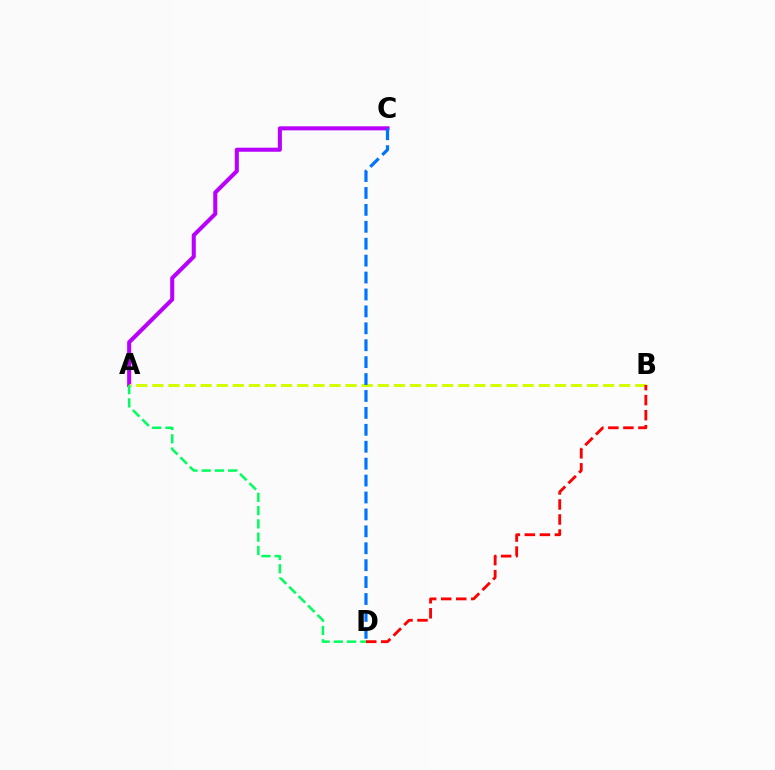{('A', 'C'): [{'color': '#b900ff', 'line_style': 'solid', 'thickness': 2.92}], ('A', 'B'): [{'color': '#d1ff00', 'line_style': 'dashed', 'thickness': 2.19}], ('C', 'D'): [{'color': '#0074ff', 'line_style': 'dashed', 'thickness': 2.3}], ('B', 'D'): [{'color': '#ff0000', 'line_style': 'dashed', 'thickness': 2.04}], ('A', 'D'): [{'color': '#00ff5c', 'line_style': 'dashed', 'thickness': 1.8}]}